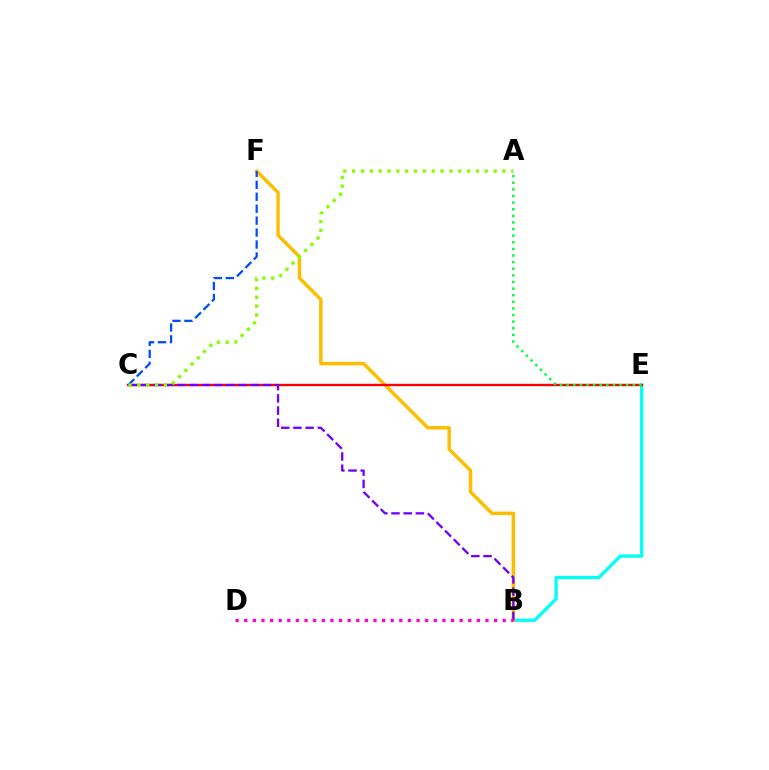{('B', 'E'): [{'color': '#00fff6', 'line_style': 'solid', 'thickness': 2.36}], ('B', 'F'): [{'color': '#ffbd00', 'line_style': 'solid', 'thickness': 2.49}], ('C', 'E'): [{'color': '#ff0000', 'line_style': 'solid', 'thickness': 1.7}], ('C', 'F'): [{'color': '#004bff', 'line_style': 'dashed', 'thickness': 1.62}], ('B', 'C'): [{'color': '#7200ff', 'line_style': 'dashed', 'thickness': 1.66}], ('A', 'C'): [{'color': '#84ff00', 'line_style': 'dotted', 'thickness': 2.4}], ('A', 'E'): [{'color': '#00ff39', 'line_style': 'dotted', 'thickness': 1.8}], ('B', 'D'): [{'color': '#ff00cf', 'line_style': 'dotted', 'thickness': 2.34}]}